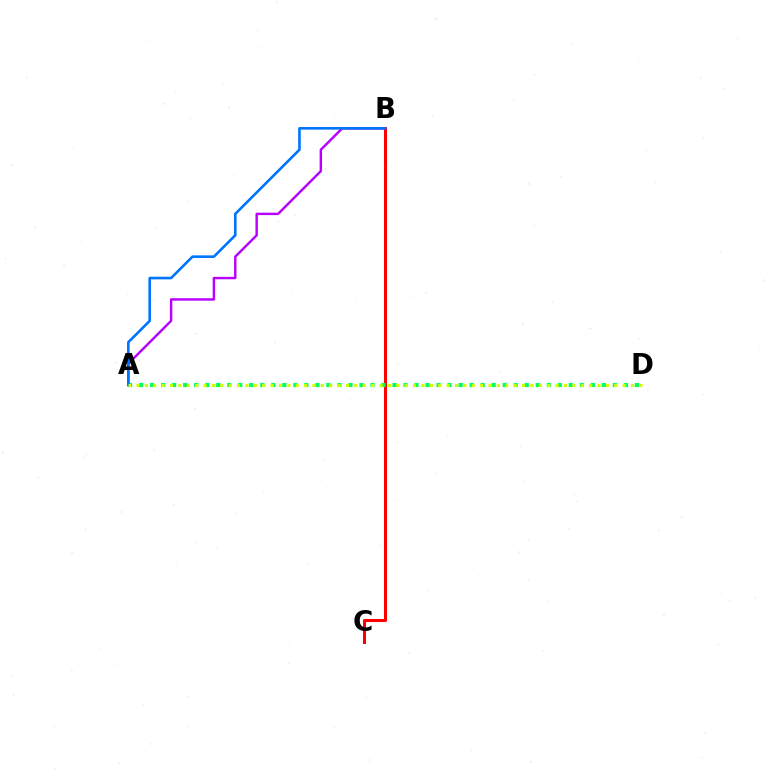{('B', 'C'): [{'color': '#ff0000', 'line_style': 'solid', 'thickness': 2.19}], ('A', 'D'): [{'color': '#00ff5c', 'line_style': 'dotted', 'thickness': 2.99}, {'color': '#d1ff00', 'line_style': 'dotted', 'thickness': 2.28}], ('A', 'B'): [{'color': '#b900ff', 'line_style': 'solid', 'thickness': 1.75}, {'color': '#0074ff', 'line_style': 'solid', 'thickness': 1.88}]}